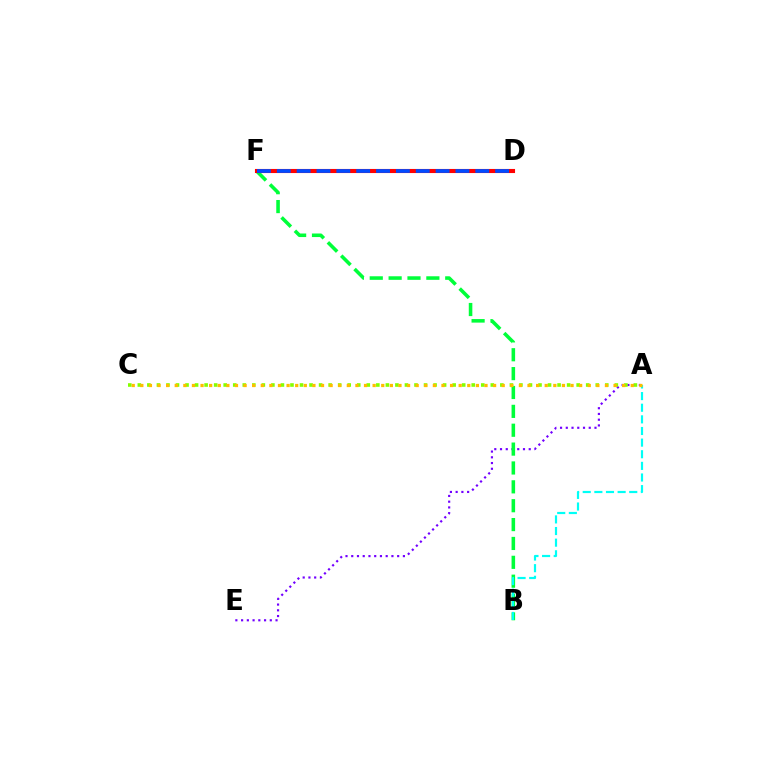{('A', 'E'): [{'color': '#7200ff', 'line_style': 'dotted', 'thickness': 1.56}], ('D', 'F'): [{'color': '#ff00cf', 'line_style': 'dashed', 'thickness': 1.76}, {'color': '#ff0000', 'line_style': 'solid', 'thickness': 2.95}, {'color': '#004bff', 'line_style': 'dashed', 'thickness': 2.7}], ('B', 'F'): [{'color': '#00ff39', 'line_style': 'dashed', 'thickness': 2.56}], ('A', 'B'): [{'color': '#00fff6', 'line_style': 'dashed', 'thickness': 1.58}], ('A', 'C'): [{'color': '#84ff00', 'line_style': 'dotted', 'thickness': 2.59}, {'color': '#ffbd00', 'line_style': 'dotted', 'thickness': 2.34}]}